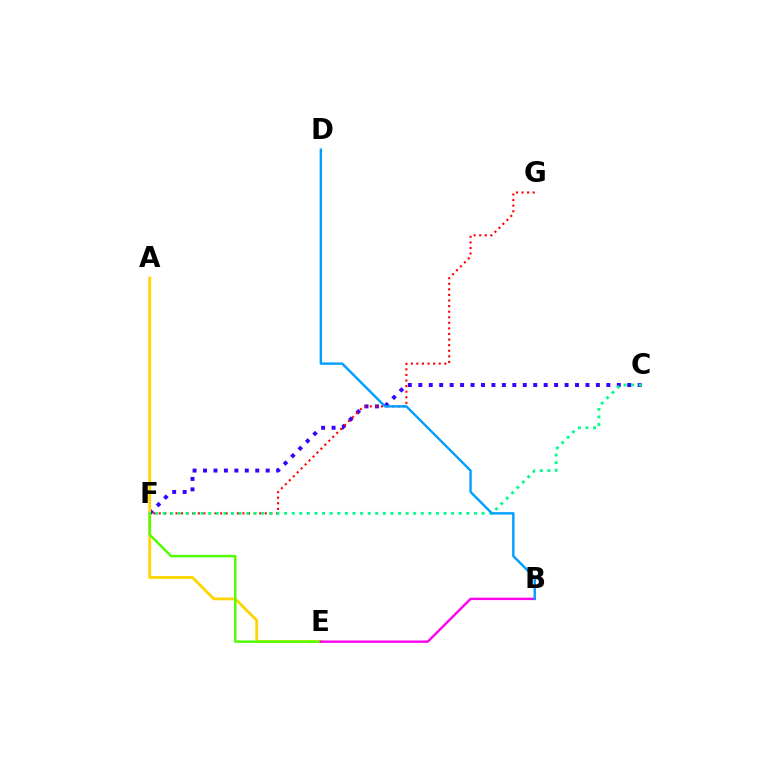{('C', 'F'): [{'color': '#3700ff', 'line_style': 'dotted', 'thickness': 2.84}, {'color': '#00ff86', 'line_style': 'dotted', 'thickness': 2.06}], ('A', 'E'): [{'color': '#ffd500', 'line_style': 'solid', 'thickness': 2.03}], ('F', 'G'): [{'color': '#ff0000', 'line_style': 'dotted', 'thickness': 1.52}], ('E', 'F'): [{'color': '#4fff00', 'line_style': 'solid', 'thickness': 1.76}], ('B', 'E'): [{'color': '#ff00ed', 'line_style': 'solid', 'thickness': 1.72}], ('B', 'D'): [{'color': '#009eff', 'line_style': 'solid', 'thickness': 1.73}]}